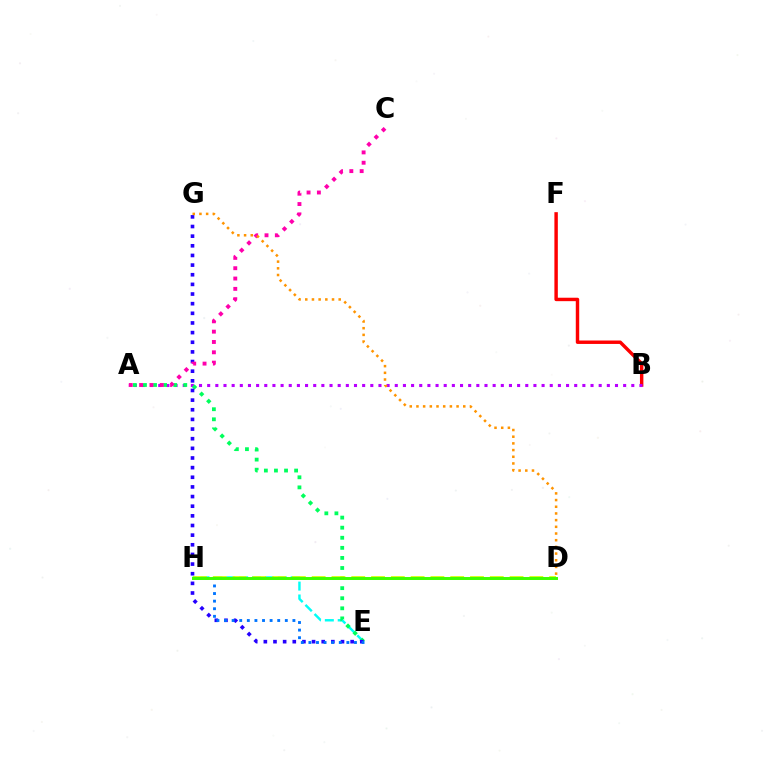{('B', 'F'): [{'color': '#ff0000', 'line_style': 'solid', 'thickness': 2.47}], ('E', 'H'): [{'color': '#00fff6', 'line_style': 'dashed', 'thickness': 1.75}, {'color': '#0074ff', 'line_style': 'dotted', 'thickness': 2.06}], ('A', 'B'): [{'color': '#b900ff', 'line_style': 'dotted', 'thickness': 2.22}], ('A', 'E'): [{'color': '#00ff5c', 'line_style': 'dotted', 'thickness': 2.74}], ('D', 'H'): [{'color': '#d1ff00', 'line_style': 'dashed', 'thickness': 2.69}, {'color': '#3dff00', 'line_style': 'solid', 'thickness': 2.13}], ('E', 'G'): [{'color': '#2500ff', 'line_style': 'dotted', 'thickness': 2.62}], ('A', 'C'): [{'color': '#ff00ac', 'line_style': 'dotted', 'thickness': 2.81}], ('D', 'G'): [{'color': '#ff9400', 'line_style': 'dotted', 'thickness': 1.82}]}